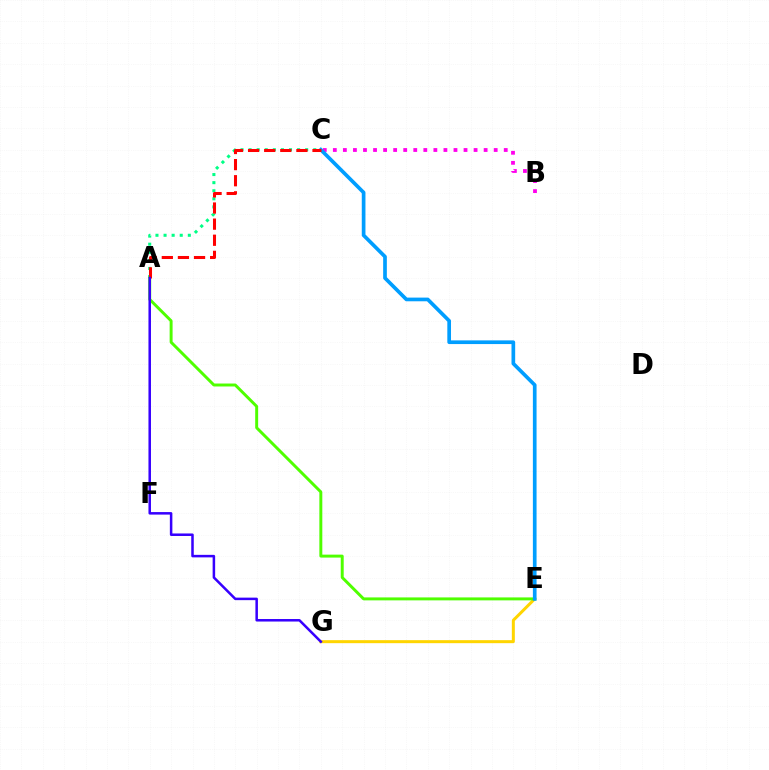{('E', 'G'): [{'color': '#ffd500', 'line_style': 'solid', 'thickness': 2.16}], ('A', 'C'): [{'color': '#00ff86', 'line_style': 'dotted', 'thickness': 2.2}, {'color': '#ff0000', 'line_style': 'dashed', 'thickness': 2.19}], ('B', 'C'): [{'color': '#ff00ed', 'line_style': 'dotted', 'thickness': 2.73}], ('A', 'E'): [{'color': '#4fff00', 'line_style': 'solid', 'thickness': 2.13}], ('C', 'E'): [{'color': '#009eff', 'line_style': 'solid', 'thickness': 2.65}], ('A', 'G'): [{'color': '#3700ff', 'line_style': 'solid', 'thickness': 1.81}]}